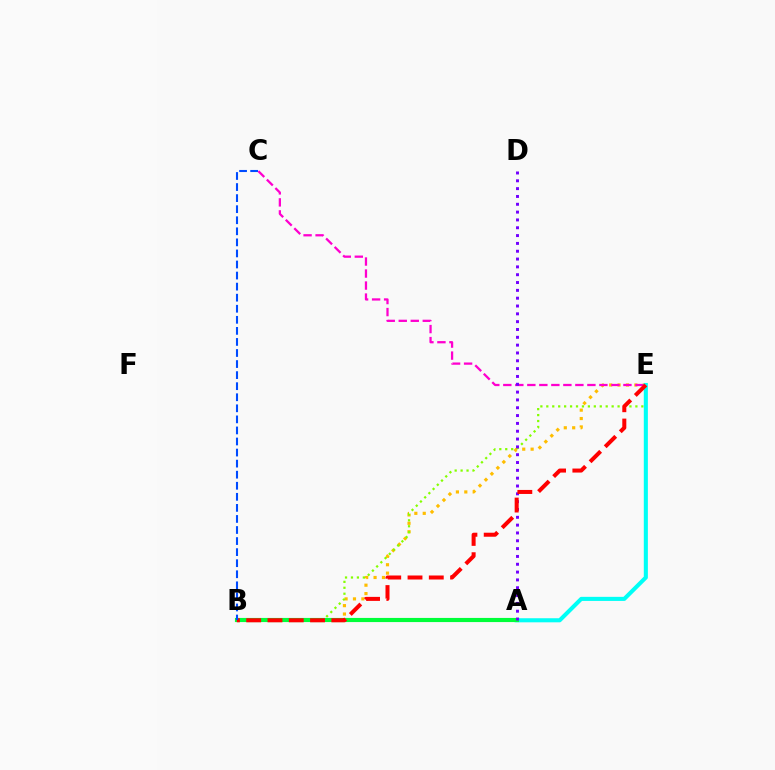{('B', 'E'): [{'color': '#ffbd00', 'line_style': 'dotted', 'thickness': 2.28}, {'color': '#84ff00', 'line_style': 'dotted', 'thickness': 1.61}, {'color': '#ff0000', 'line_style': 'dashed', 'thickness': 2.89}], ('C', 'E'): [{'color': '#ff00cf', 'line_style': 'dashed', 'thickness': 1.63}], ('A', 'E'): [{'color': '#00fff6', 'line_style': 'solid', 'thickness': 2.93}], ('A', 'B'): [{'color': '#00ff39', 'line_style': 'solid', 'thickness': 2.98}], ('A', 'D'): [{'color': '#7200ff', 'line_style': 'dotted', 'thickness': 2.13}], ('B', 'C'): [{'color': '#004bff', 'line_style': 'dashed', 'thickness': 1.5}]}